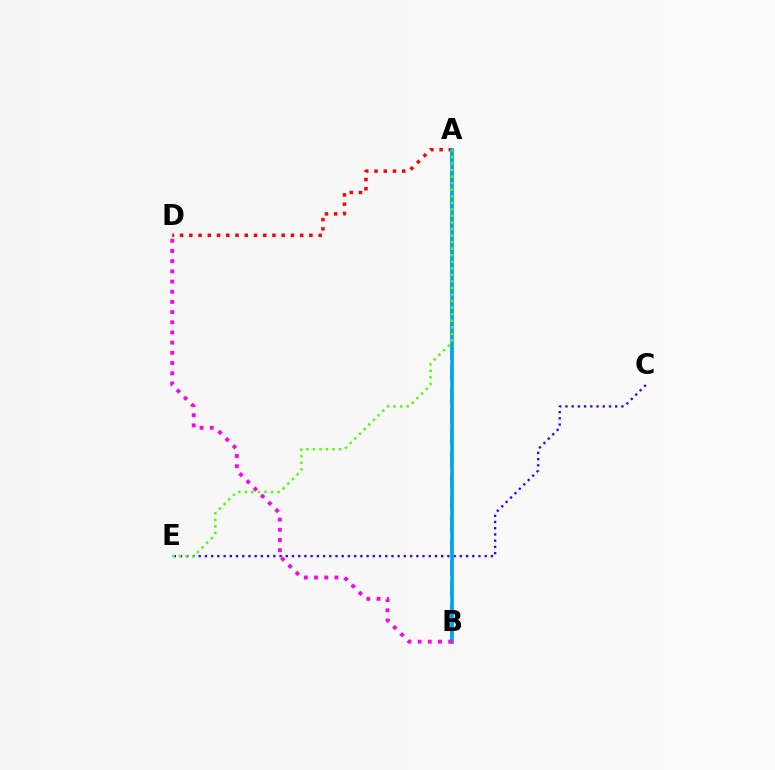{('A', 'B'): [{'color': '#00ff86', 'line_style': 'dashed', 'thickness': 2.93}, {'color': '#ffd500', 'line_style': 'solid', 'thickness': 2.17}, {'color': '#009eff', 'line_style': 'solid', 'thickness': 2.54}], ('A', 'D'): [{'color': '#ff0000', 'line_style': 'dotted', 'thickness': 2.51}], ('C', 'E'): [{'color': '#3700ff', 'line_style': 'dotted', 'thickness': 1.69}], ('B', 'D'): [{'color': '#ff00ed', 'line_style': 'dotted', 'thickness': 2.77}], ('A', 'E'): [{'color': '#4fff00', 'line_style': 'dotted', 'thickness': 1.78}]}